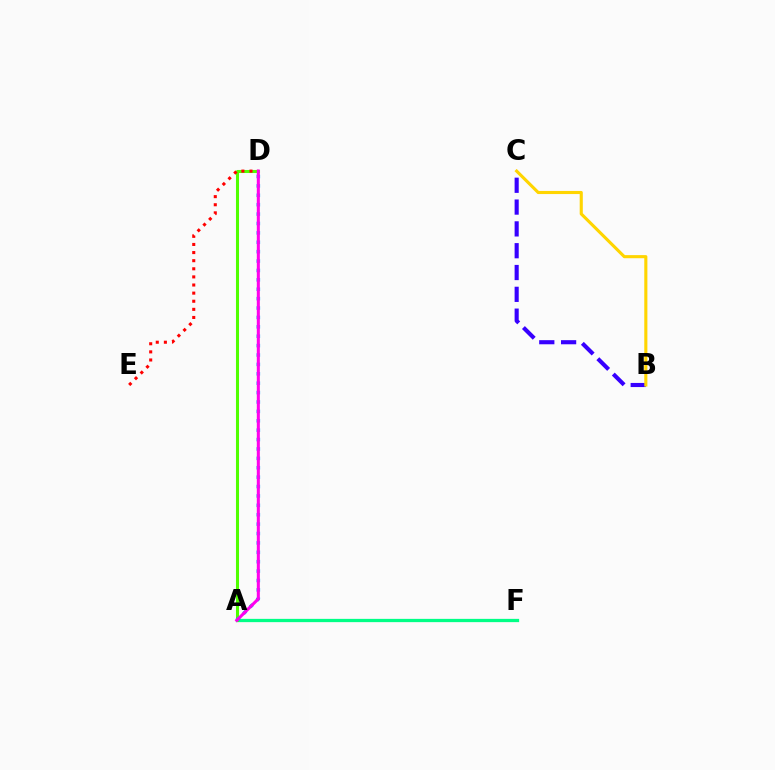{('A', 'F'): [{'color': '#00ff86', 'line_style': 'solid', 'thickness': 2.35}], ('B', 'C'): [{'color': '#3700ff', 'line_style': 'dashed', 'thickness': 2.96}, {'color': '#ffd500', 'line_style': 'solid', 'thickness': 2.24}], ('A', 'D'): [{'color': '#4fff00', 'line_style': 'solid', 'thickness': 2.19}, {'color': '#009eff', 'line_style': 'dotted', 'thickness': 2.55}, {'color': '#ff00ed', 'line_style': 'solid', 'thickness': 2.19}], ('D', 'E'): [{'color': '#ff0000', 'line_style': 'dotted', 'thickness': 2.2}]}